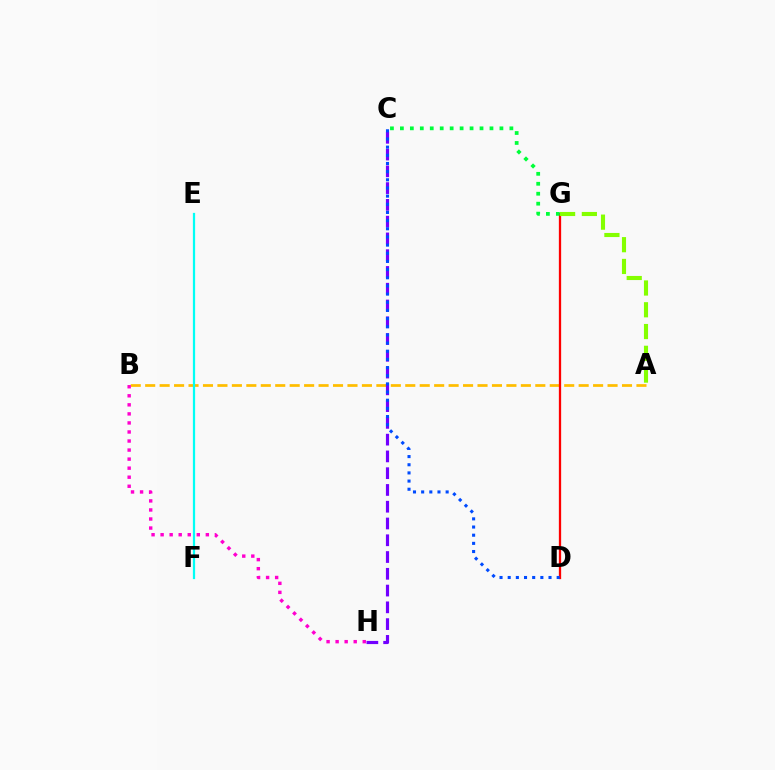{('A', 'B'): [{'color': '#ffbd00', 'line_style': 'dashed', 'thickness': 1.96}], ('E', 'F'): [{'color': '#00fff6', 'line_style': 'solid', 'thickness': 1.61}], ('D', 'G'): [{'color': '#ff0000', 'line_style': 'solid', 'thickness': 1.64}], ('C', 'H'): [{'color': '#7200ff', 'line_style': 'dashed', 'thickness': 2.28}], ('B', 'H'): [{'color': '#ff00cf', 'line_style': 'dotted', 'thickness': 2.46}], ('C', 'G'): [{'color': '#00ff39', 'line_style': 'dotted', 'thickness': 2.7}], ('C', 'D'): [{'color': '#004bff', 'line_style': 'dotted', 'thickness': 2.22}], ('A', 'G'): [{'color': '#84ff00', 'line_style': 'dashed', 'thickness': 2.96}]}